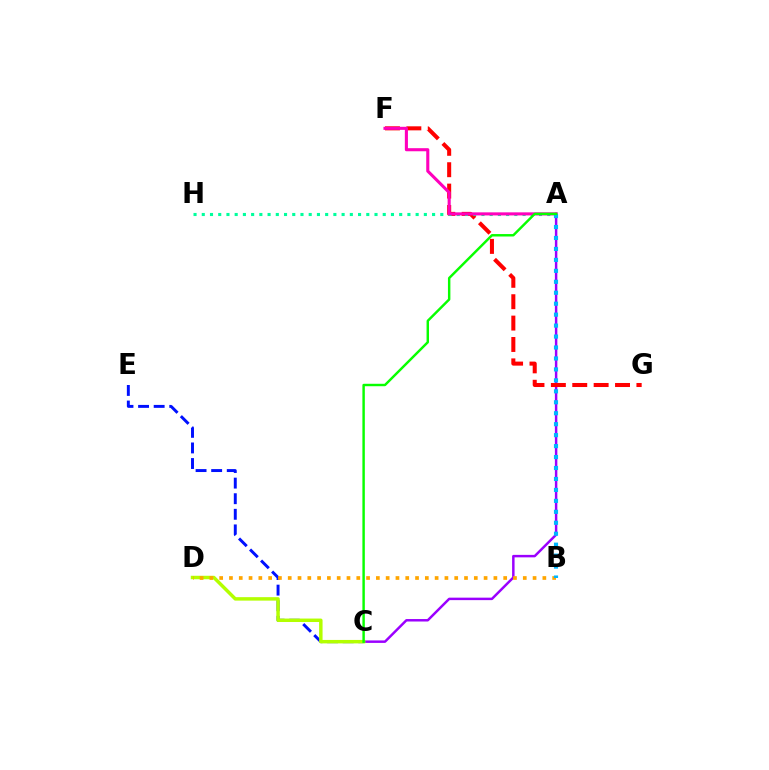{('A', 'C'): [{'color': '#9b00ff', 'line_style': 'solid', 'thickness': 1.78}, {'color': '#08ff00', 'line_style': 'solid', 'thickness': 1.76}], ('C', 'E'): [{'color': '#0010ff', 'line_style': 'dashed', 'thickness': 2.12}], ('F', 'G'): [{'color': '#ff0000', 'line_style': 'dashed', 'thickness': 2.91}], ('C', 'D'): [{'color': '#b3ff00', 'line_style': 'solid', 'thickness': 2.49}], ('A', 'H'): [{'color': '#00ff9d', 'line_style': 'dotted', 'thickness': 2.23}], ('A', 'F'): [{'color': '#ff00bd', 'line_style': 'solid', 'thickness': 2.22}], ('B', 'D'): [{'color': '#ffa500', 'line_style': 'dotted', 'thickness': 2.66}], ('A', 'B'): [{'color': '#00b5ff', 'line_style': 'dotted', 'thickness': 2.98}]}